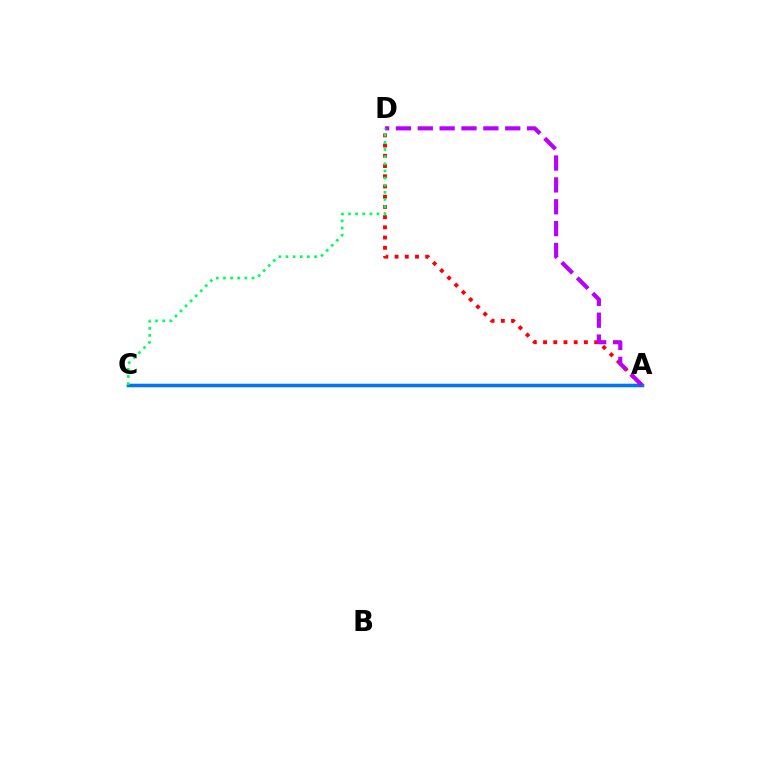{('A', 'D'): [{'color': '#ff0000', 'line_style': 'dotted', 'thickness': 2.78}, {'color': '#b900ff', 'line_style': 'dashed', 'thickness': 2.97}], ('A', 'C'): [{'color': '#d1ff00', 'line_style': 'solid', 'thickness': 2.43}, {'color': '#0074ff', 'line_style': 'solid', 'thickness': 2.51}], ('C', 'D'): [{'color': '#00ff5c', 'line_style': 'dotted', 'thickness': 1.94}]}